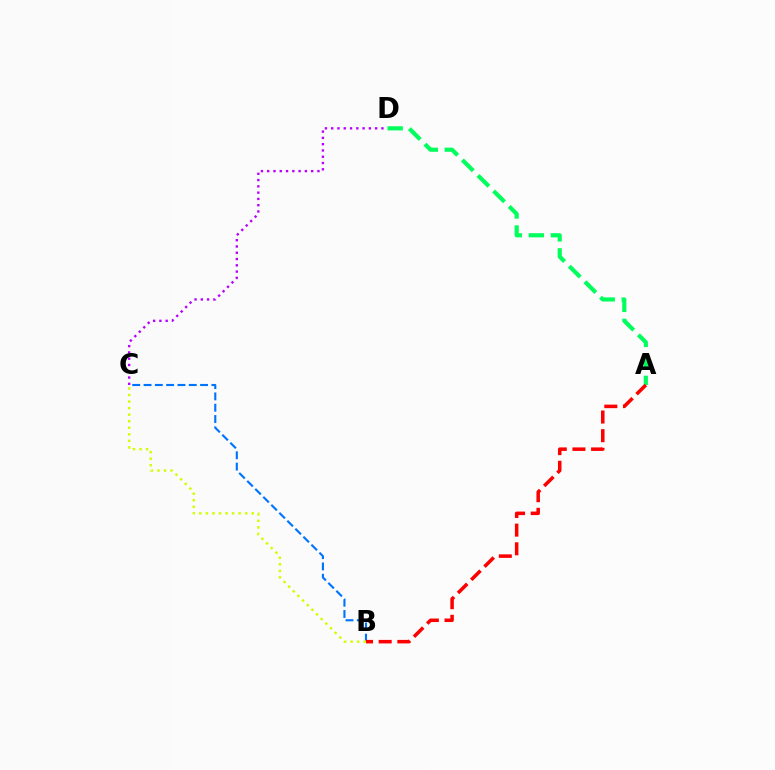{('A', 'D'): [{'color': '#00ff5c', 'line_style': 'dashed', 'thickness': 2.99}], ('B', 'C'): [{'color': '#0074ff', 'line_style': 'dashed', 'thickness': 1.54}, {'color': '#d1ff00', 'line_style': 'dotted', 'thickness': 1.78}], ('A', 'B'): [{'color': '#ff0000', 'line_style': 'dashed', 'thickness': 2.54}], ('C', 'D'): [{'color': '#b900ff', 'line_style': 'dotted', 'thickness': 1.71}]}